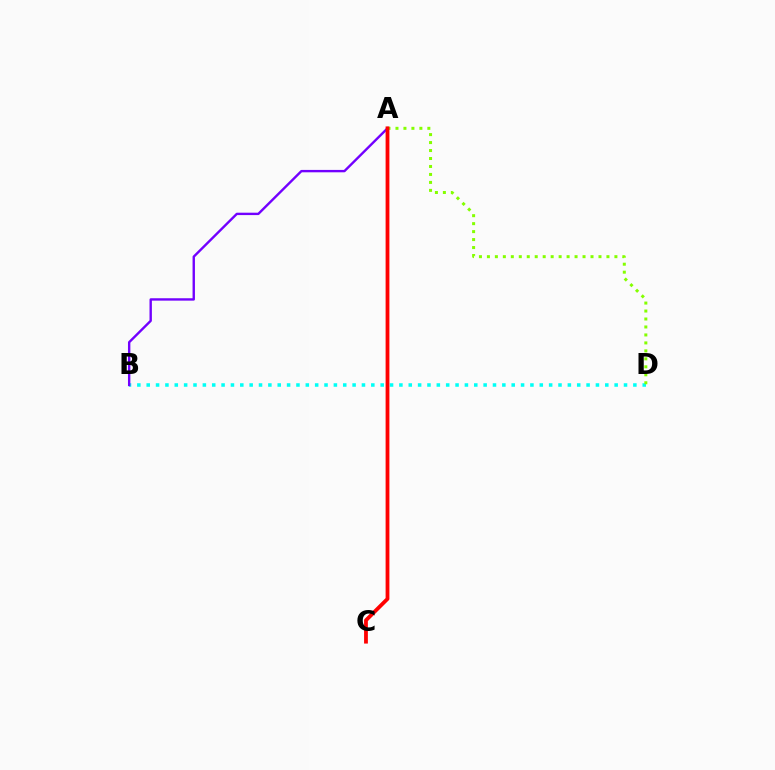{('B', 'D'): [{'color': '#00fff6', 'line_style': 'dotted', 'thickness': 2.54}], ('A', 'D'): [{'color': '#84ff00', 'line_style': 'dotted', 'thickness': 2.17}], ('A', 'B'): [{'color': '#7200ff', 'line_style': 'solid', 'thickness': 1.72}], ('A', 'C'): [{'color': '#ff0000', 'line_style': 'solid', 'thickness': 2.73}]}